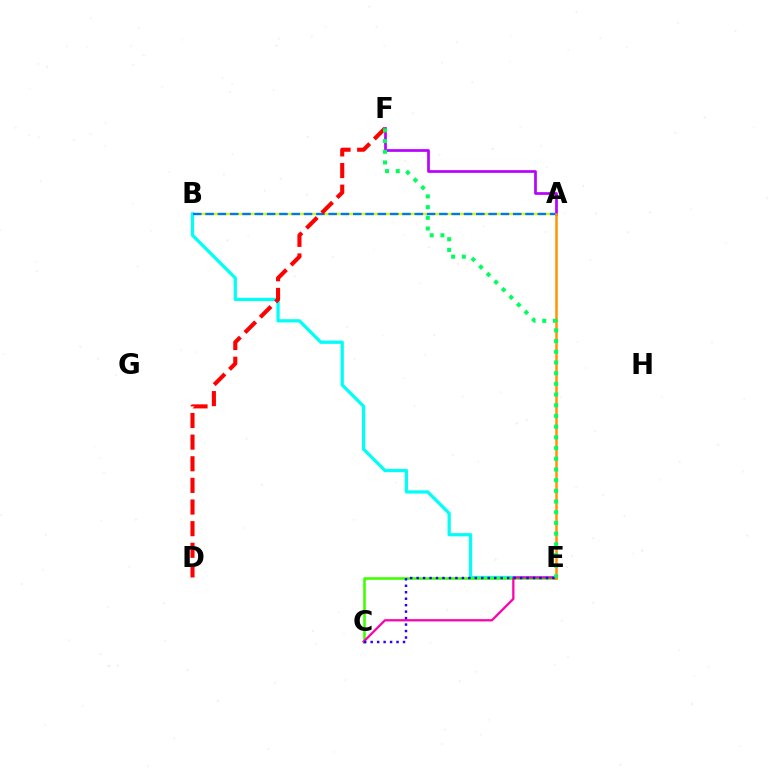{('A', 'B'): [{'color': '#d1ff00', 'line_style': 'solid', 'thickness': 1.61}, {'color': '#0074ff', 'line_style': 'dashed', 'thickness': 1.67}], ('A', 'F'): [{'color': '#b900ff', 'line_style': 'solid', 'thickness': 1.95}], ('B', 'E'): [{'color': '#00fff6', 'line_style': 'solid', 'thickness': 2.34}], ('C', 'E'): [{'color': '#3dff00', 'line_style': 'solid', 'thickness': 1.86}, {'color': '#ff00ac', 'line_style': 'solid', 'thickness': 1.63}, {'color': '#2500ff', 'line_style': 'dotted', 'thickness': 1.76}], ('D', 'F'): [{'color': '#ff0000', 'line_style': 'dashed', 'thickness': 2.94}], ('A', 'E'): [{'color': '#ff9400', 'line_style': 'solid', 'thickness': 1.82}], ('E', 'F'): [{'color': '#00ff5c', 'line_style': 'dotted', 'thickness': 2.91}]}